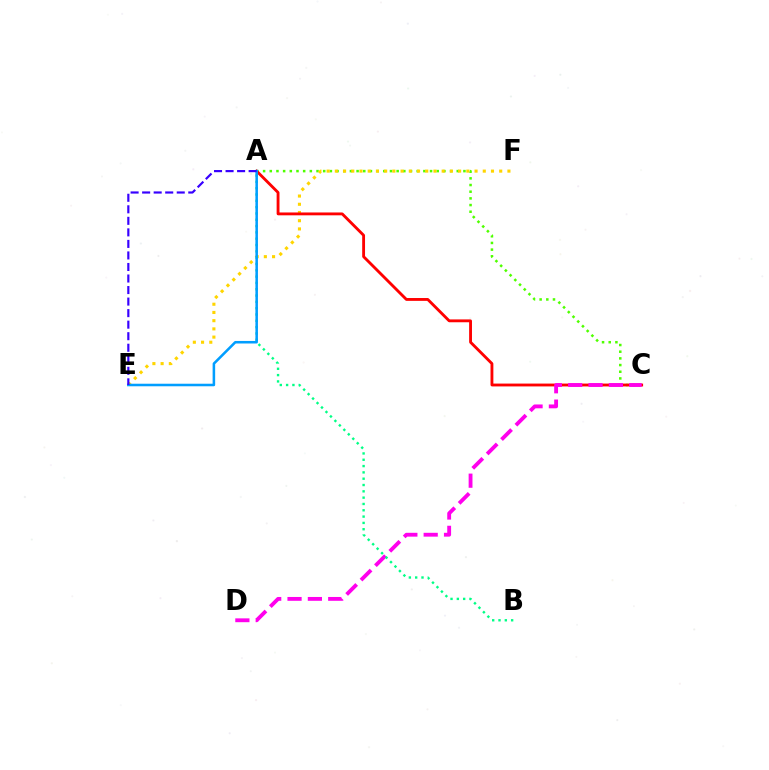{('A', 'C'): [{'color': '#4fff00', 'line_style': 'dotted', 'thickness': 1.81}, {'color': '#ff0000', 'line_style': 'solid', 'thickness': 2.05}], ('E', 'F'): [{'color': '#ffd500', 'line_style': 'dotted', 'thickness': 2.23}], ('C', 'D'): [{'color': '#ff00ed', 'line_style': 'dashed', 'thickness': 2.76}], ('A', 'B'): [{'color': '#00ff86', 'line_style': 'dotted', 'thickness': 1.72}], ('A', 'E'): [{'color': '#009eff', 'line_style': 'solid', 'thickness': 1.83}, {'color': '#3700ff', 'line_style': 'dashed', 'thickness': 1.57}]}